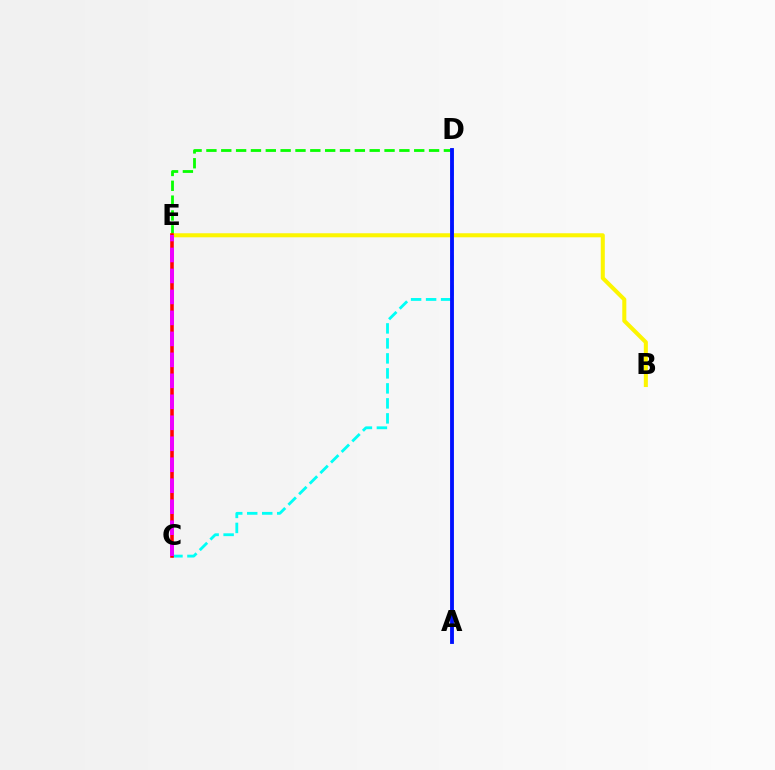{('D', 'E'): [{'color': '#08ff00', 'line_style': 'dashed', 'thickness': 2.02}], ('C', 'D'): [{'color': '#00fff6', 'line_style': 'dashed', 'thickness': 2.04}], ('B', 'E'): [{'color': '#fcf500', 'line_style': 'solid', 'thickness': 2.91}], ('A', 'D'): [{'color': '#0010ff', 'line_style': 'solid', 'thickness': 2.77}], ('C', 'E'): [{'color': '#ff0000', 'line_style': 'solid', 'thickness': 2.57}, {'color': '#ee00ff', 'line_style': 'dashed', 'thickness': 2.85}]}